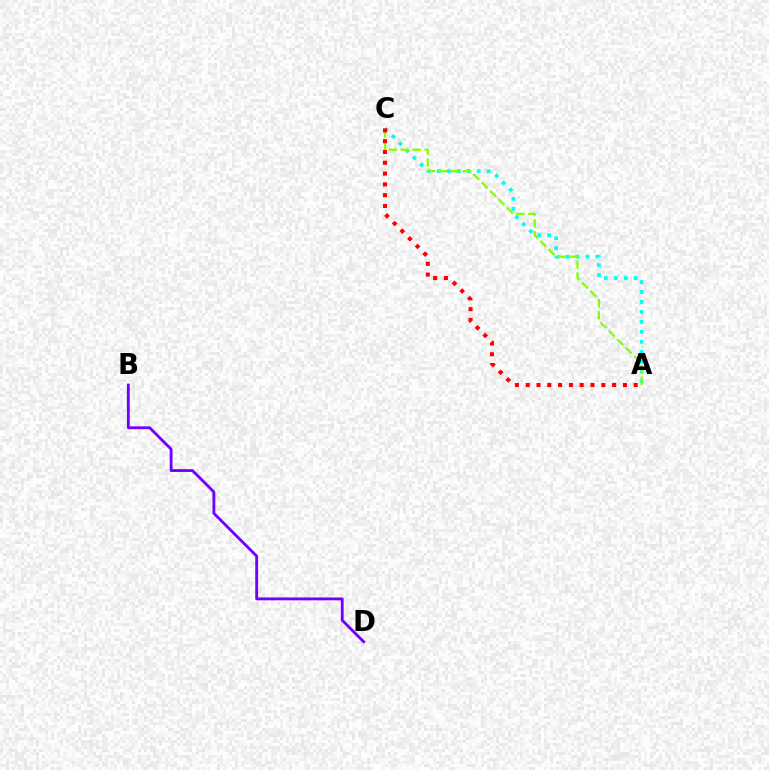{('B', 'D'): [{'color': '#7200ff', 'line_style': 'solid', 'thickness': 2.04}], ('A', 'C'): [{'color': '#00fff6', 'line_style': 'dotted', 'thickness': 2.71}, {'color': '#84ff00', 'line_style': 'dashed', 'thickness': 1.62}, {'color': '#ff0000', 'line_style': 'dotted', 'thickness': 2.93}]}